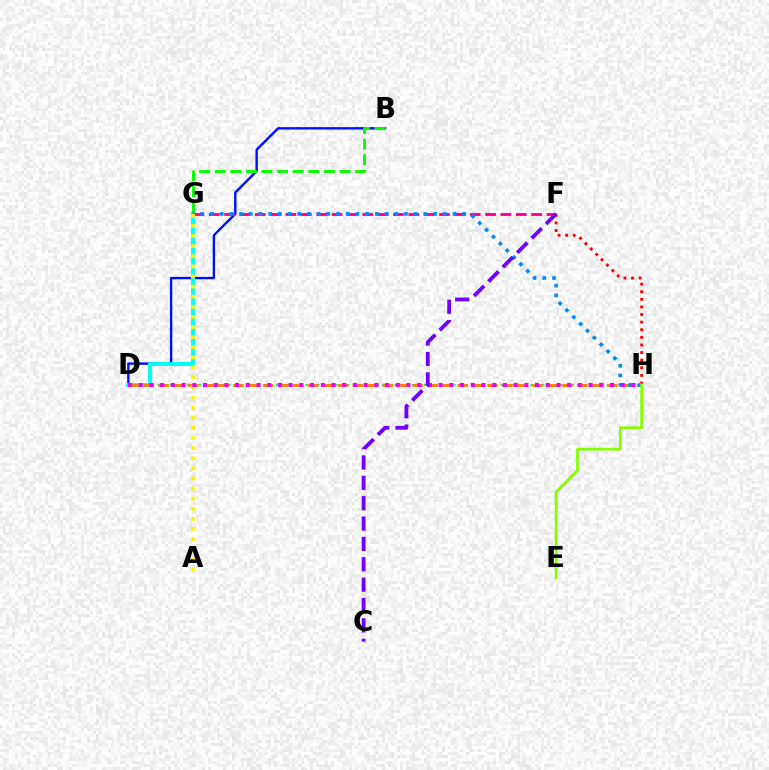{('B', 'D'): [{'color': '#0010ff', 'line_style': 'solid', 'thickness': 1.72}], ('D', 'G'): [{'color': '#00fff6', 'line_style': 'solid', 'thickness': 2.82}], ('B', 'G'): [{'color': '#08ff00', 'line_style': 'dashed', 'thickness': 2.12}], ('D', 'H'): [{'color': '#00ff74', 'line_style': 'dotted', 'thickness': 1.61}, {'color': '#ff7c00', 'line_style': 'dashed', 'thickness': 2.03}, {'color': '#ee00ff', 'line_style': 'dotted', 'thickness': 2.91}], ('F', 'G'): [{'color': '#ff0094', 'line_style': 'dashed', 'thickness': 2.09}], ('F', 'H'): [{'color': '#ff0000', 'line_style': 'dotted', 'thickness': 2.07}], ('G', 'H'): [{'color': '#008cff', 'line_style': 'dotted', 'thickness': 2.64}], ('A', 'G'): [{'color': '#fcf500', 'line_style': 'dotted', 'thickness': 2.74}], ('C', 'F'): [{'color': '#7200ff', 'line_style': 'dashed', 'thickness': 2.77}], ('E', 'H'): [{'color': '#84ff00', 'line_style': 'solid', 'thickness': 1.97}]}